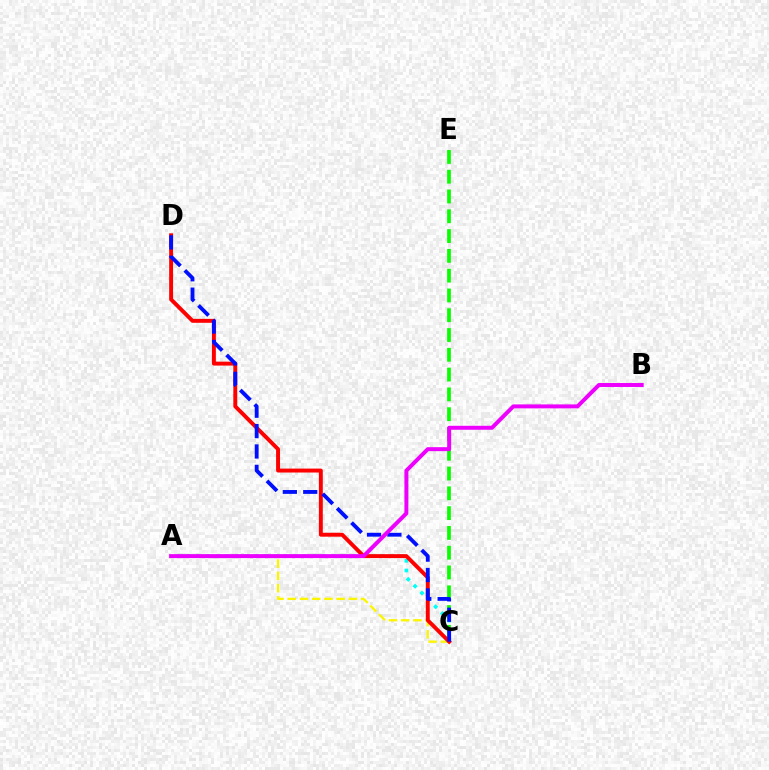{('A', 'C'): [{'color': '#00fff6', 'line_style': 'dotted', 'thickness': 2.63}, {'color': '#fcf500', 'line_style': 'dashed', 'thickness': 1.66}], ('C', 'E'): [{'color': '#08ff00', 'line_style': 'dashed', 'thickness': 2.69}], ('C', 'D'): [{'color': '#ff0000', 'line_style': 'solid', 'thickness': 2.83}, {'color': '#0010ff', 'line_style': 'dashed', 'thickness': 2.77}], ('A', 'B'): [{'color': '#ee00ff', 'line_style': 'solid', 'thickness': 2.86}]}